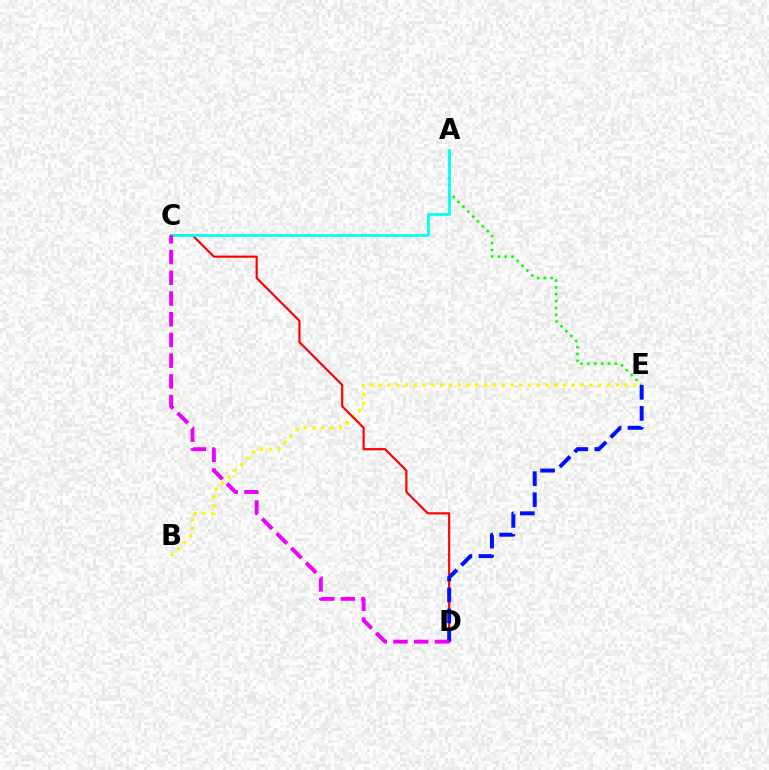{('A', 'E'): [{'color': '#08ff00', 'line_style': 'dotted', 'thickness': 1.86}], ('B', 'E'): [{'color': '#fcf500', 'line_style': 'dotted', 'thickness': 2.38}], ('C', 'D'): [{'color': '#ff0000', 'line_style': 'solid', 'thickness': 1.56}, {'color': '#ee00ff', 'line_style': 'dashed', 'thickness': 2.82}], ('D', 'E'): [{'color': '#0010ff', 'line_style': 'dashed', 'thickness': 2.86}], ('A', 'C'): [{'color': '#00fff6', 'line_style': 'solid', 'thickness': 1.99}]}